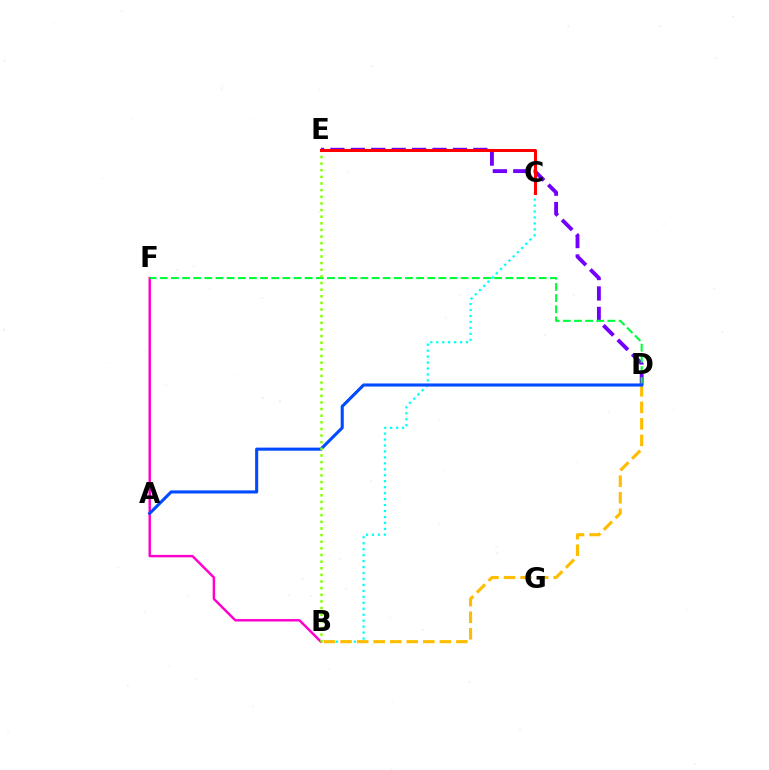{('D', 'E'): [{'color': '#7200ff', 'line_style': 'dashed', 'thickness': 2.77}], ('B', 'C'): [{'color': '#00fff6', 'line_style': 'dotted', 'thickness': 1.62}], ('B', 'F'): [{'color': '#ff00cf', 'line_style': 'solid', 'thickness': 1.77}], ('B', 'D'): [{'color': '#ffbd00', 'line_style': 'dashed', 'thickness': 2.25}], ('D', 'F'): [{'color': '#00ff39', 'line_style': 'dashed', 'thickness': 1.51}], ('A', 'D'): [{'color': '#004bff', 'line_style': 'solid', 'thickness': 2.22}], ('B', 'E'): [{'color': '#84ff00', 'line_style': 'dotted', 'thickness': 1.8}], ('C', 'E'): [{'color': '#ff0000', 'line_style': 'solid', 'thickness': 2.15}]}